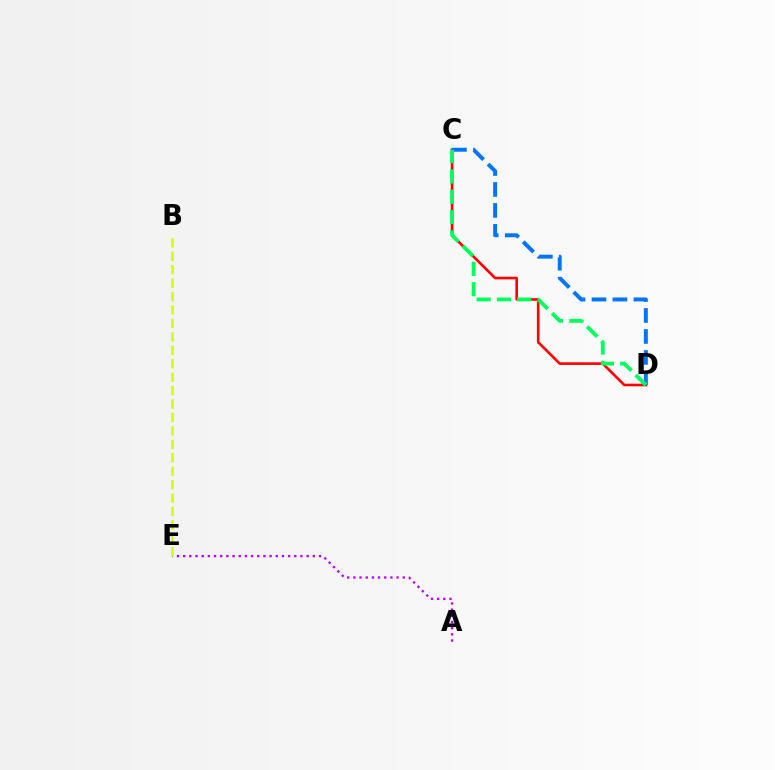{('A', 'E'): [{'color': '#b900ff', 'line_style': 'dotted', 'thickness': 1.68}], ('C', 'D'): [{'color': '#ff0000', 'line_style': 'solid', 'thickness': 1.9}, {'color': '#0074ff', 'line_style': 'dashed', 'thickness': 2.85}, {'color': '#00ff5c', 'line_style': 'dashed', 'thickness': 2.76}], ('B', 'E'): [{'color': '#d1ff00', 'line_style': 'dashed', 'thickness': 1.82}]}